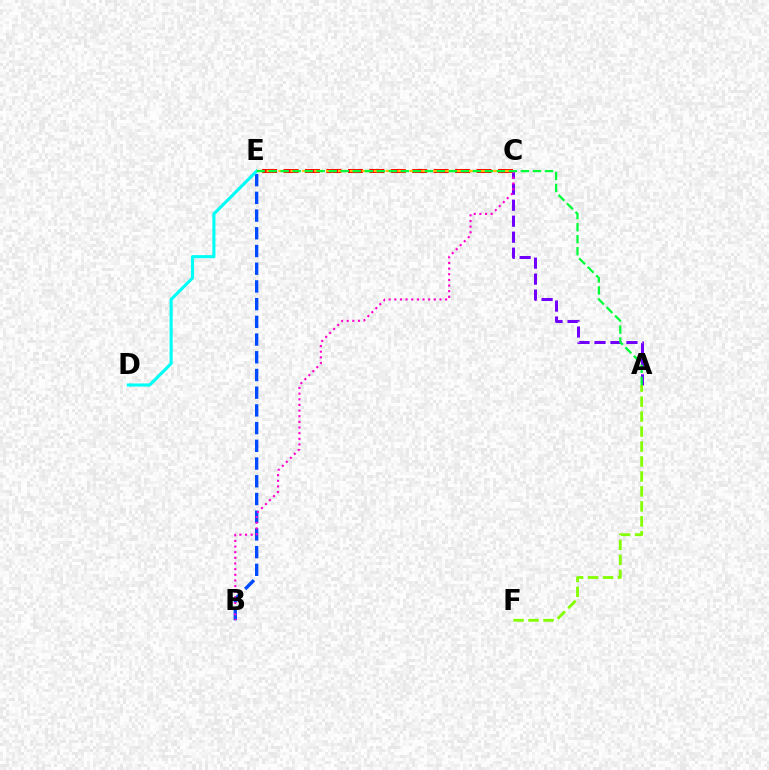{('C', 'E'): [{'color': '#ff0000', 'line_style': 'dashed', 'thickness': 2.91}, {'color': '#ffbd00', 'line_style': 'dashed', 'thickness': 1.62}], ('B', 'E'): [{'color': '#004bff', 'line_style': 'dashed', 'thickness': 2.41}], ('D', 'E'): [{'color': '#00fff6', 'line_style': 'solid', 'thickness': 2.23}], ('A', 'C'): [{'color': '#7200ff', 'line_style': 'dashed', 'thickness': 2.17}], ('B', 'C'): [{'color': '#ff00cf', 'line_style': 'dotted', 'thickness': 1.53}], ('A', 'F'): [{'color': '#84ff00', 'line_style': 'dashed', 'thickness': 2.03}], ('A', 'E'): [{'color': '#00ff39', 'line_style': 'dashed', 'thickness': 1.63}]}